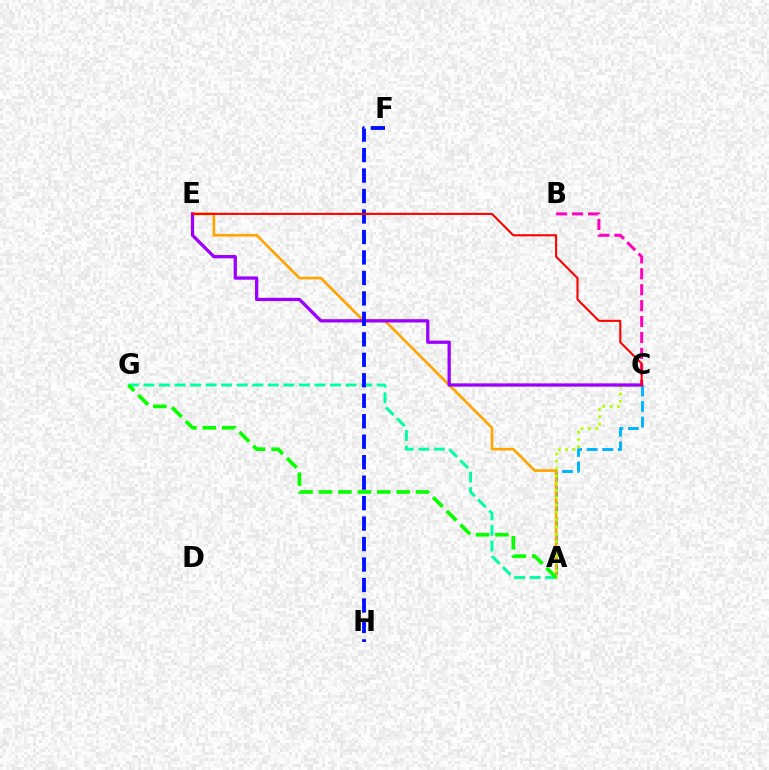{('A', 'C'): [{'color': '#00b5ff', 'line_style': 'dashed', 'thickness': 2.11}, {'color': '#b3ff00', 'line_style': 'dotted', 'thickness': 1.98}], ('A', 'E'): [{'color': '#ffa500', 'line_style': 'solid', 'thickness': 1.91}], ('B', 'C'): [{'color': '#ff00bd', 'line_style': 'dashed', 'thickness': 2.16}], ('A', 'G'): [{'color': '#00ff9d', 'line_style': 'dashed', 'thickness': 2.11}, {'color': '#08ff00', 'line_style': 'dashed', 'thickness': 2.64}], ('C', 'E'): [{'color': '#9b00ff', 'line_style': 'solid', 'thickness': 2.36}, {'color': '#ff0000', 'line_style': 'solid', 'thickness': 1.51}], ('F', 'H'): [{'color': '#0010ff', 'line_style': 'dashed', 'thickness': 2.78}]}